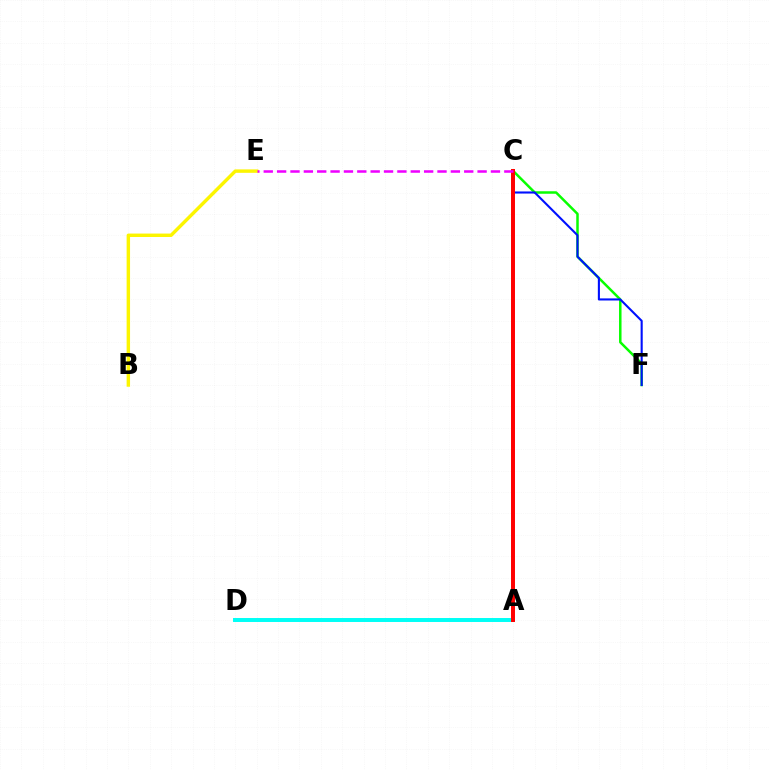{('C', 'F'): [{'color': '#08ff00', 'line_style': 'solid', 'thickness': 1.8}, {'color': '#0010ff', 'line_style': 'solid', 'thickness': 1.51}], ('B', 'E'): [{'color': '#fcf500', 'line_style': 'solid', 'thickness': 2.46}], ('A', 'D'): [{'color': '#00fff6', 'line_style': 'solid', 'thickness': 2.85}], ('A', 'C'): [{'color': '#ff0000', 'line_style': 'solid', 'thickness': 2.86}], ('C', 'E'): [{'color': '#ee00ff', 'line_style': 'dashed', 'thickness': 1.82}]}